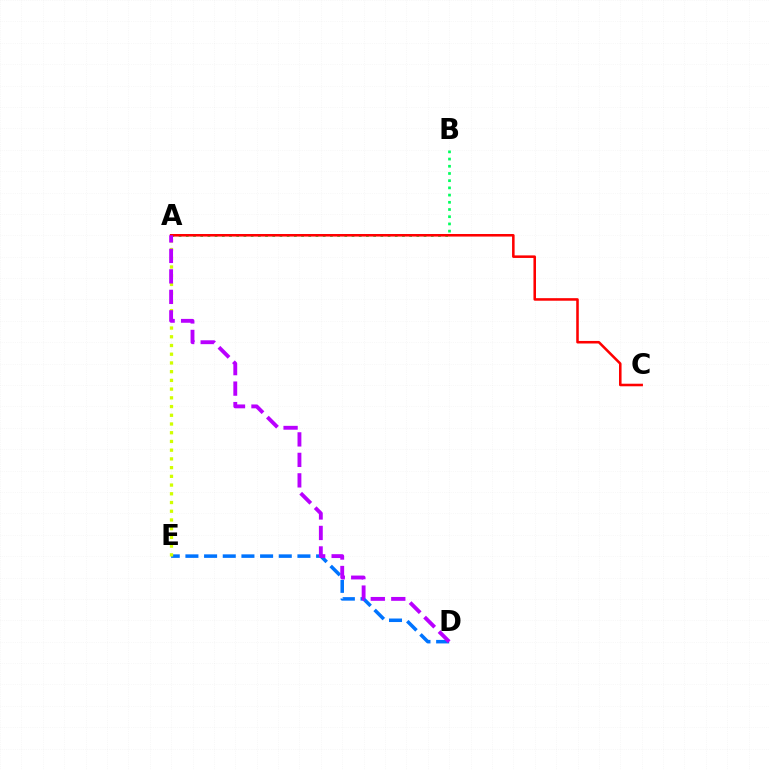{('A', 'B'): [{'color': '#00ff5c', 'line_style': 'dotted', 'thickness': 1.96}], ('D', 'E'): [{'color': '#0074ff', 'line_style': 'dashed', 'thickness': 2.54}], ('A', 'E'): [{'color': '#d1ff00', 'line_style': 'dotted', 'thickness': 2.37}], ('A', 'C'): [{'color': '#ff0000', 'line_style': 'solid', 'thickness': 1.84}], ('A', 'D'): [{'color': '#b900ff', 'line_style': 'dashed', 'thickness': 2.78}]}